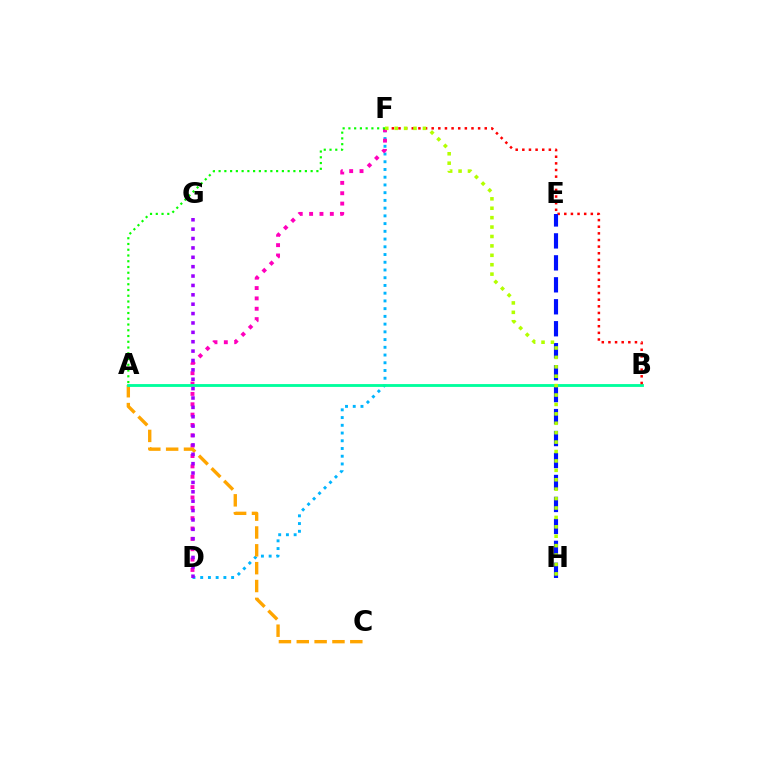{('D', 'F'): [{'color': '#00b5ff', 'line_style': 'dotted', 'thickness': 2.1}, {'color': '#ff00bd', 'line_style': 'dotted', 'thickness': 2.81}], ('A', 'C'): [{'color': '#ffa500', 'line_style': 'dashed', 'thickness': 2.42}], ('A', 'F'): [{'color': '#08ff00', 'line_style': 'dotted', 'thickness': 1.56}], ('A', 'B'): [{'color': '#00ff9d', 'line_style': 'solid', 'thickness': 2.05}], ('B', 'F'): [{'color': '#ff0000', 'line_style': 'dotted', 'thickness': 1.8}], ('D', 'G'): [{'color': '#9b00ff', 'line_style': 'dotted', 'thickness': 2.55}], ('E', 'H'): [{'color': '#0010ff', 'line_style': 'dashed', 'thickness': 2.98}], ('F', 'H'): [{'color': '#b3ff00', 'line_style': 'dotted', 'thickness': 2.56}]}